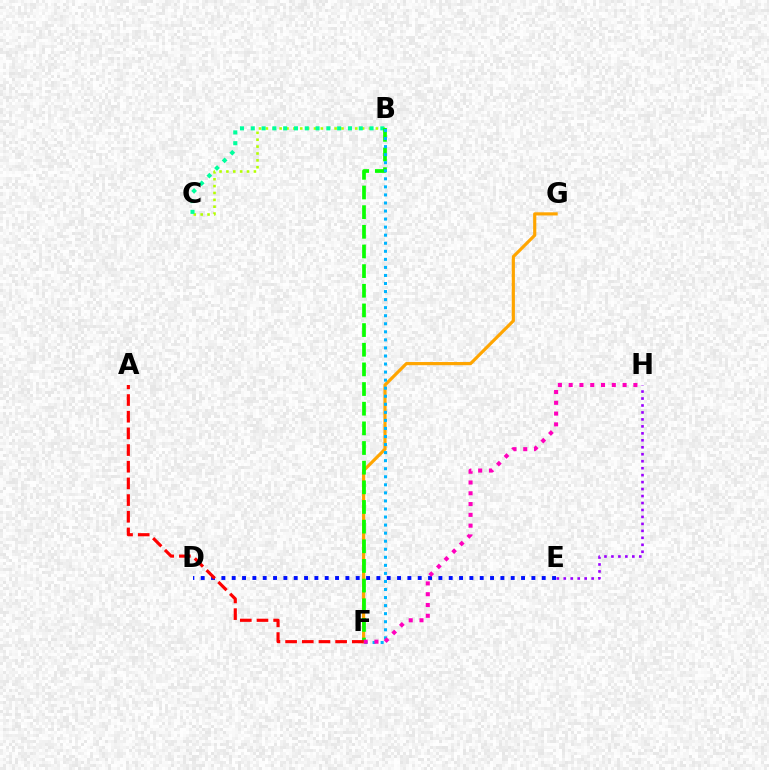{('F', 'G'): [{'color': '#ffa500', 'line_style': 'solid', 'thickness': 2.28}], ('B', 'C'): [{'color': '#b3ff00', 'line_style': 'dotted', 'thickness': 1.87}, {'color': '#00ff9d', 'line_style': 'dotted', 'thickness': 2.93}], ('D', 'E'): [{'color': '#0010ff', 'line_style': 'dotted', 'thickness': 2.81}], ('E', 'H'): [{'color': '#9b00ff', 'line_style': 'dotted', 'thickness': 1.89}], ('B', 'F'): [{'color': '#08ff00', 'line_style': 'dashed', 'thickness': 2.67}, {'color': '#00b5ff', 'line_style': 'dotted', 'thickness': 2.19}], ('F', 'H'): [{'color': '#ff00bd', 'line_style': 'dotted', 'thickness': 2.93}], ('A', 'F'): [{'color': '#ff0000', 'line_style': 'dashed', 'thickness': 2.27}]}